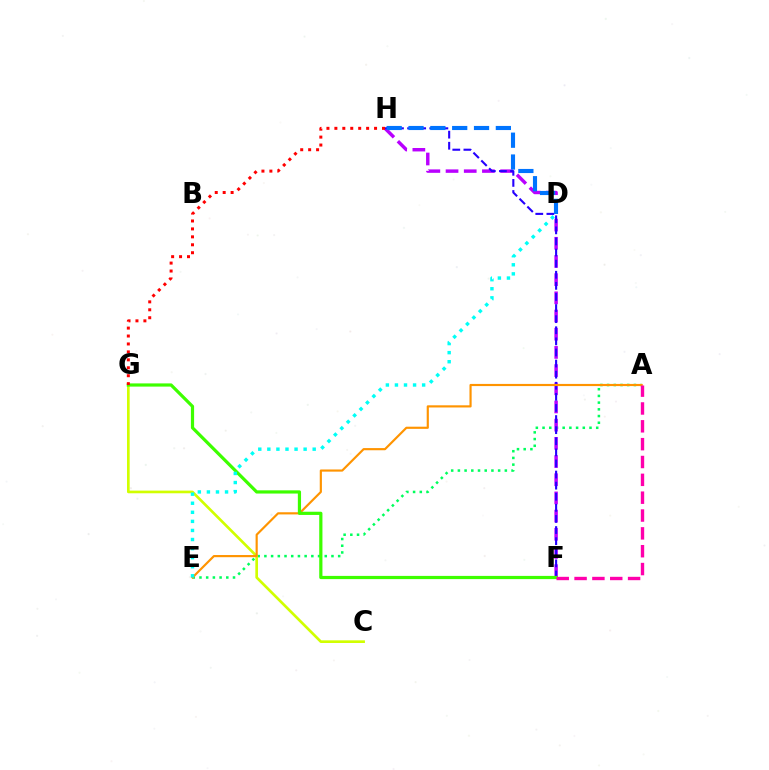{('A', 'E'): [{'color': '#00ff5c', 'line_style': 'dotted', 'thickness': 1.82}, {'color': '#ff9400', 'line_style': 'solid', 'thickness': 1.56}], ('C', 'G'): [{'color': '#d1ff00', 'line_style': 'solid', 'thickness': 1.92}], ('F', 'H'): [{'color': '#b900ff', 'line_style': 'dashed', 'thickness': 2.47}, {'color': '#2500ff', 'line_style': 'dashed', 'thickness': 1.51}], ('D', 'H'): [{'color': '#0074ff', 'line_style': 'dashed', 'thickness': 2.97}], ('F', 'G'): [{'color': '#3dff00', 'line_style': 'solid', 'thickness': 2.31}], ('G', 'H'): [{'color': '#ff0000', 'line_style': 'dotted', 'thickness': 2.16}], ('A', 'F'): [{'color': '#ff00ac', 'line_style': 'dashed', 'thickness': 2.42}], ('D', 'E'): [{'color': '#00fff6', 'line_style': 'dotted', 'thickness': 2.46}]}